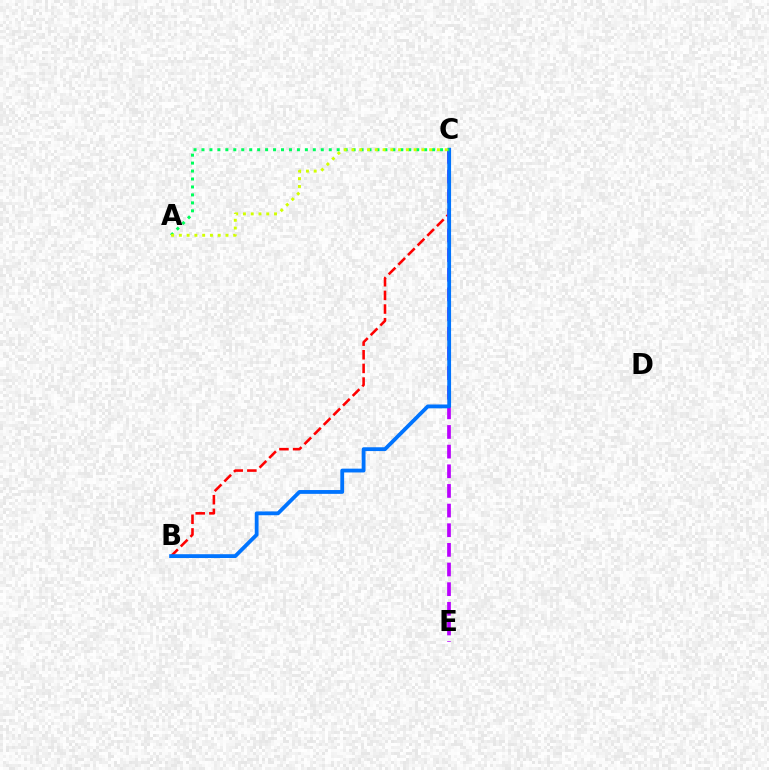{('B', 'C'): [{'color': '#ff0000', 'line_style': 'dashed', 'thickness': 1.85}, {'color': '#0074ff', 'line_style': 'solid', 'thickness': 2.74}], ('C', 'E'): [{'color': '#b900ff', 'line_style': 'dashed', 'thickness': 2.67}], ('A', 'C'): [{'color': '#00ff5c', 'line_style': 'dotted', 'thickness': 2.16}, {'color': '#d1ff00', 'line_style': 'dotted', 'thickness': 2.11}]}